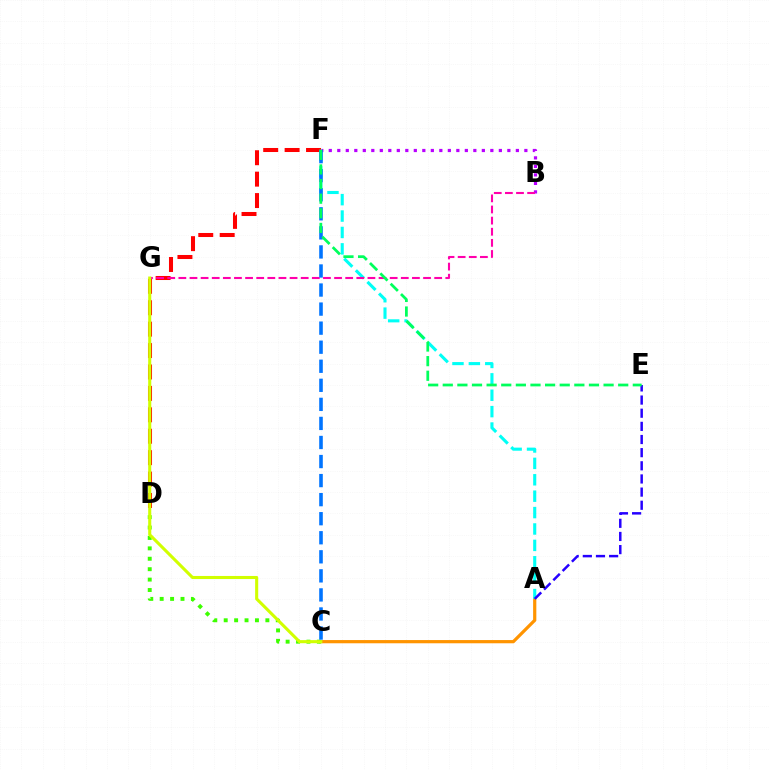{('A', 'C'): [{'color': '#ff9400', 'line_style': 'solid', 'thickness': 2.31}], ('D', 'F'): [{'color': '#ff0000', 'line_style': 'dashed', 'thickness': 2.91}], ('A', 'F'): [{'color': '#00fff6', 'line_style': 'dashed', 'thickness': 2.23}], ('B', 'F'): [{'color': '#b900ff', 'line_style': 'dotted', 'thickness': 2.31}], ('B', 'G'): [{'color': '#ff00ac', 'line_style': 'dashed', 'thickness': 1.51}], ('A', 'E'): [{'color': '#2500ff', 'line_style': 'dashed', 'thickness': 1.79}], ('C', 'D'): [{'color': '#3dff00', 'line_style': 'dotted', 'thickness': 2.83}], ('C', 'F'): [{'color': '#0074ff', 'line_style': 'dashed', 'thickness': 2.59}], ('C', 'G'): [{'color': '#d1ff00', 'line_style': 'solid', 'thickness': 2.22}], ('E', 'F'): [{'color': '#00ff5c', 'line_style': 'dashed', 'thickness': 1.99}]}